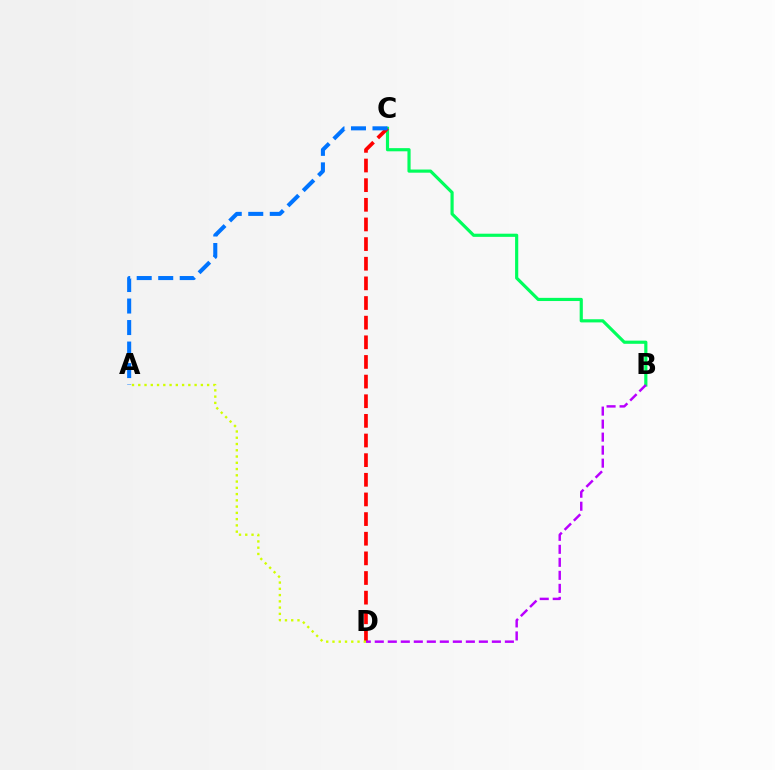{('B', 'C'): [{'color': '#00ff5c', 'line_style': 'solid', 'thickness': 2.28}], ('C', 'D'): [{'color': '#ff0000', 'line_style': 'dashed', 'thickness': 2.67}], ('A', 'D'): [{'color': '#d1ff00', 'line_style': 'dotted', 'thickness': 1.7}], ('B', 'D'): [{'color': '#b900ff', 'line_style': 'dashed', 'thickness': 1.77}], ('A', 'C'): [{'color': '#0074ff', 'line_style': 'dashed', 'thickness': 2.92}]}